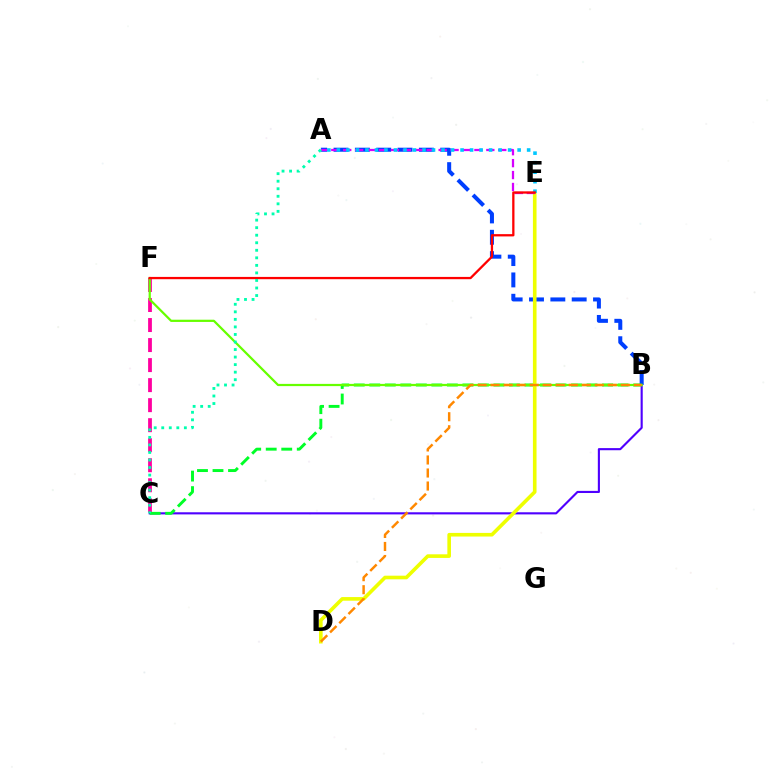{('C', 'F'): [{'color': '#ff00a0', 'line_style': 'dashed', 'thickness': 2.72}], ('A', 'B'): [{'color': '#003fff', 'line_style': 'dashed', 'thickness': 2.9}], ('B', 'C'): [{'color': '#4f00ff', 'line_style': 'solid', 'thickness': 1.53}, {'color': '#00ff27', 'line_style': 'dashed', 'thickness': 2.11}], ('B', 'F'): [{'color': '#66ff00', 'line_style': 'solid', 'thickness': 1.6}], ('D', 'E'): [{'color': '#eeff00', 'line_style': 'solid', 'thickness': 2.61}], ('A', 'E'): [{'color': '#d600ff', 'line_style': 'dashed', 'thickness': 1.62}, {'color': '#00c7ff', 'line_style': 'dotted', 'thickness': 2.58}], ('E', 'F'): [{'color': '#ff0000', 'line_style': 'solid', 'thickness': 1.64}], ('B', 'D'): [{'color': '#ff8800', 'line_style': 'dashed', 'thickness': 1.77}], ('A', 'C'): [{'color': '#00ffaf', 'line_style': 'dotted', 'thickness': 2.05}]}